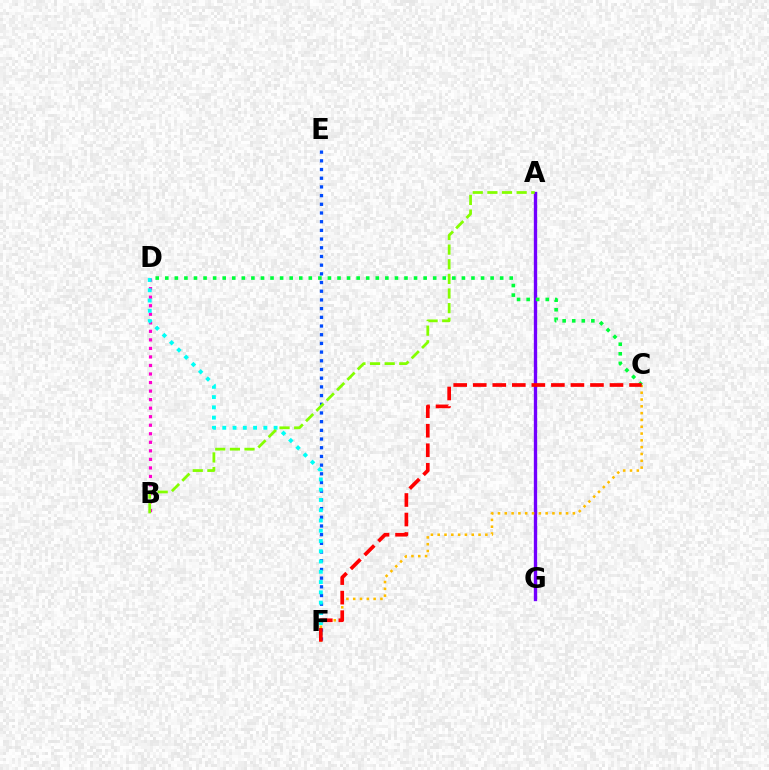{('A', 'G'): [{'color': '#7200ff', 'line_style': 'solid', 'thickness': 2.41}], ('B', 'D'): [{'color': '#ff00cf', 'line_style': 'dotted', 'thickness': 2.32}], ('E', 'F'): [{'color': '#004bff', 'line_style': 'dotted', 'thickness': 2.36}], ('D', 'F'): [{'color': '#00fff6', 'line_style': 'dotted', 'thickness': 2.79}], ('A', 'B'): [{'color': '#84ff00', 'line_style': 'dashed', 'thickness': 1.99}], ('C', 'F'): [{'color': '#ffbd00', 'line_style': 'dotted', 'thickness': 1.85}, {'color': '#ff0000', 'line_style': 'dashed', 'thickness': 2.65}], ('C', 'D'): [{'color': '#00ff39', 'line_style': 'dotted', 'thickness': 2.6}]}